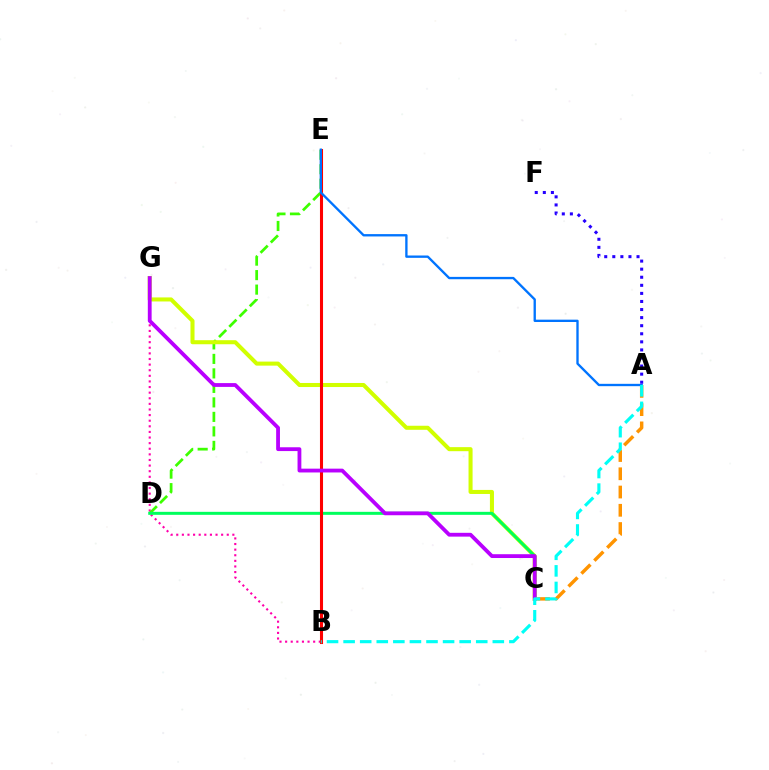{('B', 'G'): [{'color': '#ff00ac', 'line_style': 'dotted', 'thickness': 1.52}], ('D', 'E'): [{'color': '#3dff00', 'line_style': 'dashed', 'thickness': 1.97}], ('C', 'G'): [{'color': '#d1ff00', 'line_style': 'solid', 'thickness': 2.91}, {'color': '#b900ff', 'line_style': 'solid', 'thickness': 2.74}], ('C', 'D'): [{'color': '#00ff5c', 'line_style': 'solid', 'thickness': 2.15}], ('B', 'E'): [{'color': '#ff0000', 'line_style': 'solid', 'thickness': 2.21}], ('A', 'C'): [{'color': '#ff9400', 'line_style': 'dashed', 'thickness': 2.48}], ('A', 'E'): [{'color': '#0074ff', 'line_style': 'solid', 'thickness': 1.69}], ('A', 'F'): [{'color': '#2500ff', 'line_style': 'dotted', 'thickness': 2.19}], ('A', 'B'): [{'color': '#00fff6', 'line_style': 'dashed', 'thickness': 2.25}]}